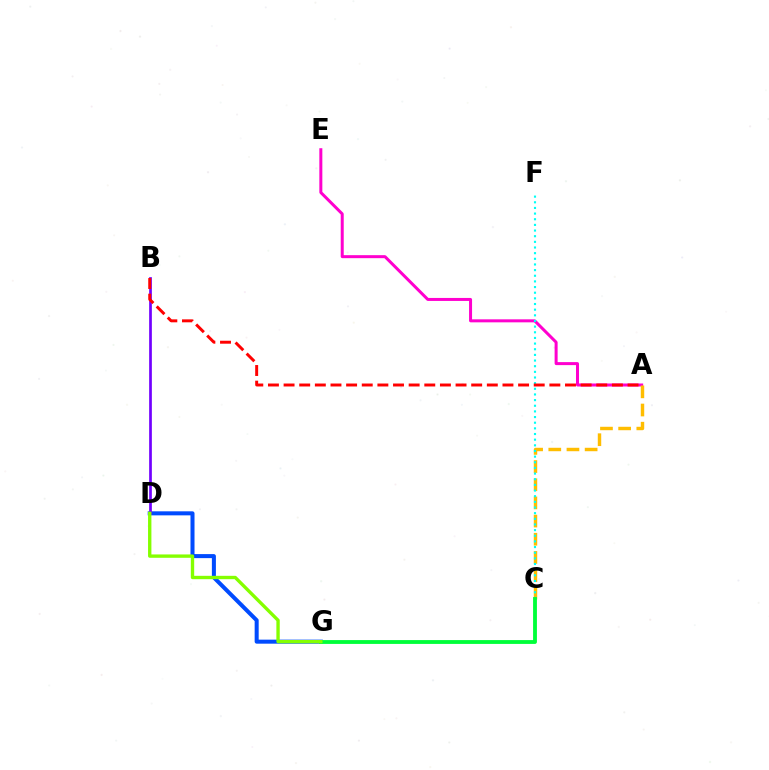{('D', 'G'): [{'color': '#004bff', 'line_style': 'solid', 'thickness': 2.9}, {'color': '#84ff00', 'line_style': 'solid', 'thickness': 2.42}], ('B', 'D'): [{'color': '#7200ff', 'line_style': 'solid', 'thickness': 1.94}], ('A', 'E'): [{'color': '#ff00cf', 'line_style': 'solid', 'thickness': 2.16}], ('A', 'C'): [{'color': '#ffbd00', 'line_style': 'dashed', 'thickness': 2.47}], ('C', 'F'): [{'color': '#00fff6', 'line_style': 'dotted', 'thickness': 1.54}], ('A', 'B'): [{'color': '#ff0000', 'line_style': 'dashed', 'thickness': 2.12}], ('C', 'G'): [{'color': '#00ff39', 'line_style': 'solid', 'thickness': 2.76}]}